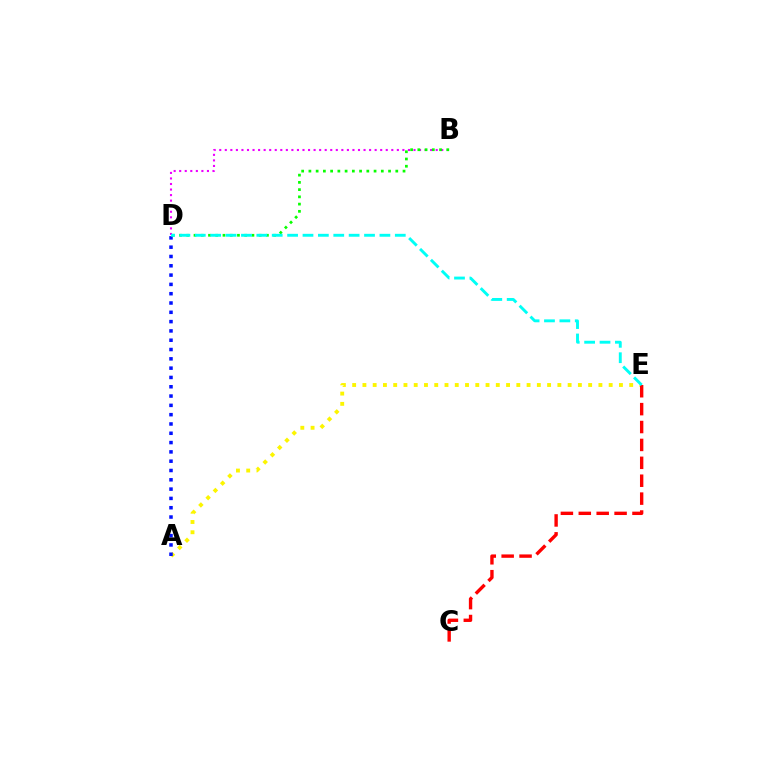{('A', 'E'): [{'color': '#fcf500', 'line_style': 'dotted', 'thickness': 2.79}], ('B', 'D'): [{'color': '#ee00ff', 'line_style': 'dotted', 'thickness': 1.51}, {'color': '#08ff00', 'line_style': 'dotted', 'thickness': 1.97}], ('A', 'D'): [{'color': '#0010ff', 'line_style': 'dotted', 'thickness': 2.53}], ('C', 'E'): [{'color': '#ff0000', 'line_style': 'dashed', 'thickness': 2.43}], ('D', 'E'): [{'color': '#00fff6', 'line_style': 'dashed', 'thickness': 2.09}]}